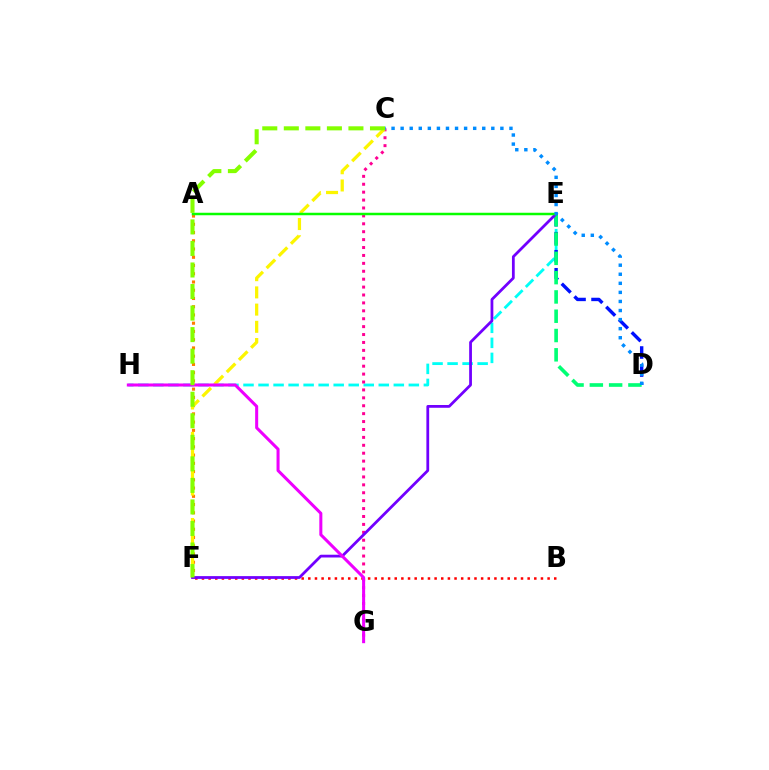{('A', 'F'): [{'color': '#ff7c00', 'line_style': 'dotted', 'thickness': 2.24}], ('E', 'H'): [{'color': '#00fff6', 'line_style': 'dashed', 'thickness': 2.04}], ('C', 'G'): [{'color': '#ff0094', 'line_style': 'dotted', 'thickness': 2.15}], ('C', 'F'): [{'color': '#fcf500', 'line_style': 'dashed', 'thickness': 2.34}, {'color': '#84ff00', 'line_style': 'dashed', 'thickness': 2.93}], ('D', 'E'): [{'color': '#0010ff', 'line_style': 'dashed', 'thickness': 2.45}, {'color': '#00ff74', 'line_style': 'dashed', 'thickness': 2.62}], ('B', 'F'): [{'color': '#ff0000', 'line_style': 'dotted', 'thickness': 1.81}], ('E', 'F'): [{'color': '#7200ff', 'line_style': 'solid', 'thickness': 2.0}], ('A', 'E'): [{'color': '#08ff00', 'line_style': 'solid', 'thickness': 1.79}], ('C', 'D'): [{'color': '#008cff', 'line_style': 'dotted', 'thickness': 2.46}], ('G', 'H'): [{'color': '#ee00ff', 'line_style': 'solid', 'thickness': 2.19}]}